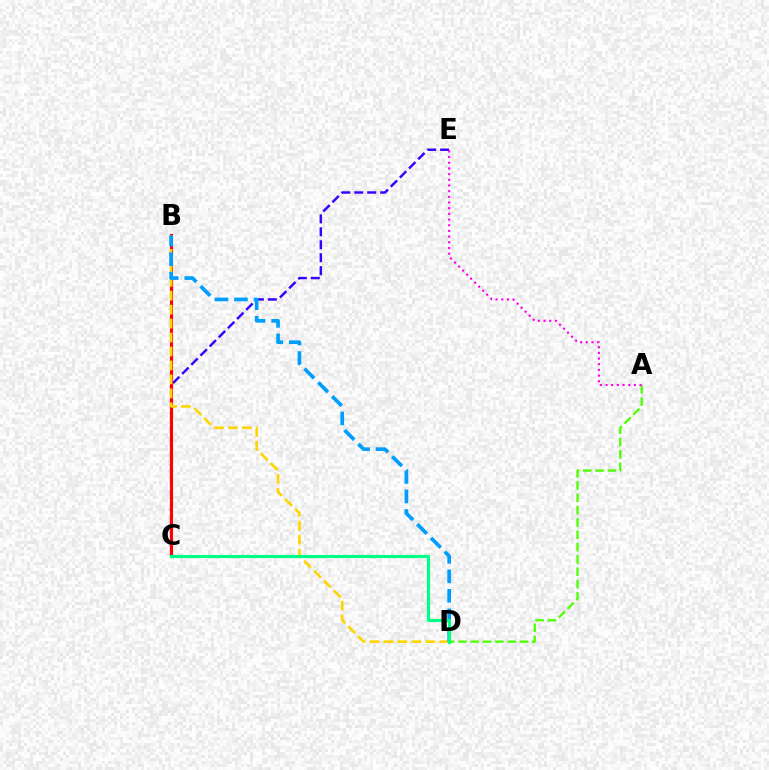{('C', 'E'): [{'color': '#3700ff', 'line_style': 'dashed', 'thickness': 1.76}], ('A', 'D'): [{'color': '#4fff00', 'line_style': 'dashed', 'thickness': 1.67}], ('B', 'C'): [{'color': '#ff0000', 'line_style': 'solid', 'thickness': 2.24}], ('B', 'D'): [{'color': '#ffd500', 'line_style': 'dashed', 'thickness': 1.89}, {'color': '#009eff', 'line_style': 'dashed', 'thickness': 2.65}], ('A', 'E'): [{'color': '#ff00ed', 'line_style': 'dotted', 'thickness': 1.54}], ('C', 'D'): [{'color': '#00ff86', 'line_style': 'solid', 'thickness': 2.24}]}